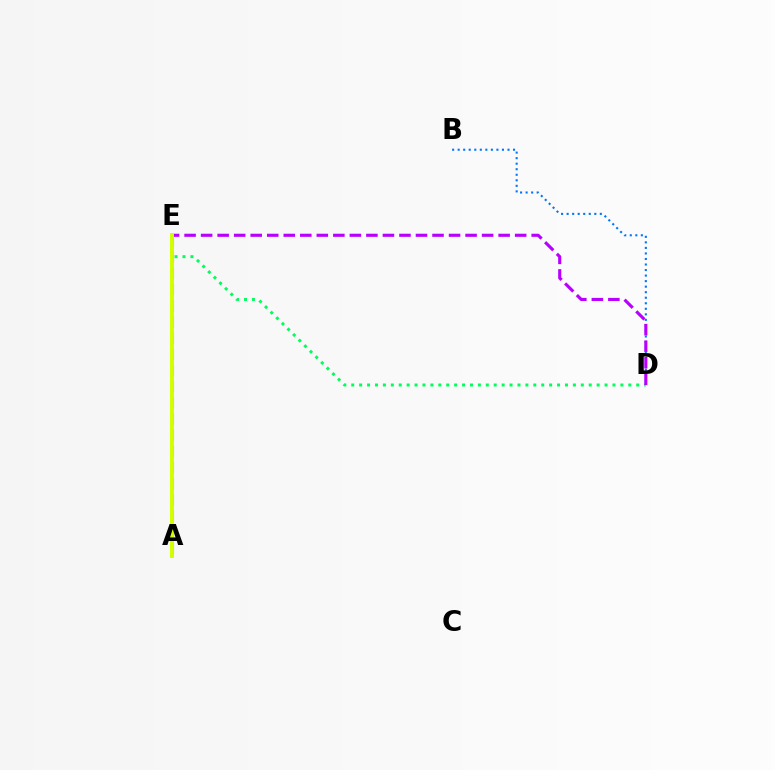{('B', 'D'): [{'color': '#0074ff', 'line_style': 'dotted', 'thickness': 1.5}], ('D', 'E'): [{'color': '#00ff5c', 'line_style': 'dotted', 'thickness': 2.15}, {'color': '#b900ff', 'line_style': 'dashed', 'thickness': 2.25}], ('A', 'E'): [{'color': '#ff0000', 'line_style': 'dashed', 'thickness': 2.2}, {'color': '#d1ff00', 'line_style': 'solid', 'thickness': 2.83}]}